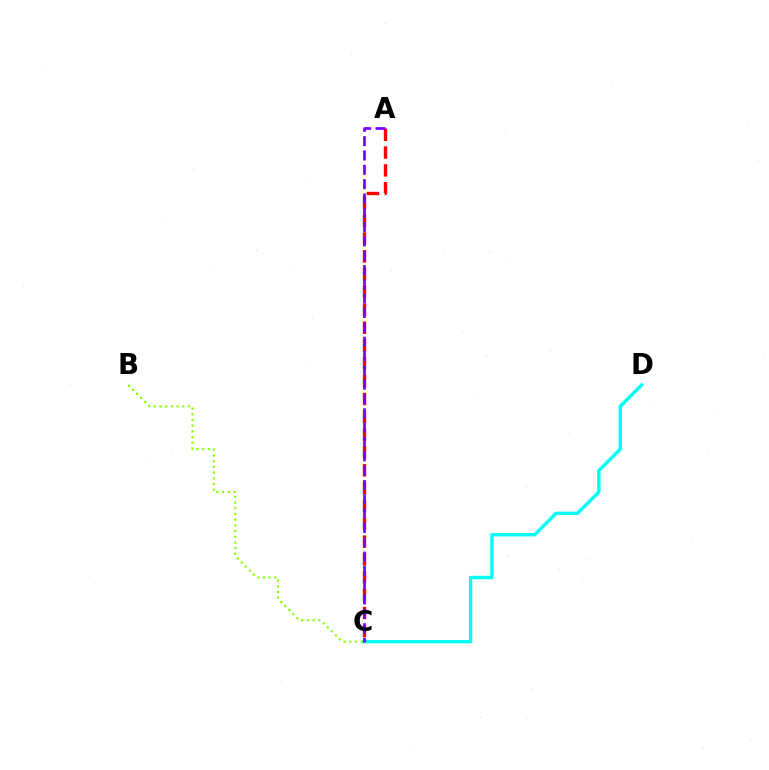{('A', 'C'): [{'color': '#ff0000', 'line_style': 'dashed', 'thickness': 2.42}, {'color': '#7200ff', 'line_style': 'dashed', 'thickness': 1.95}], ('C', 'D'): [{'color': '#00fff6', 'line_style': 'solid', 'thickness': 2.45}], ('B', 'C'): [{'color': '#84ff00', 'line_style': 'dotted', 'thickness': 1.55}]}